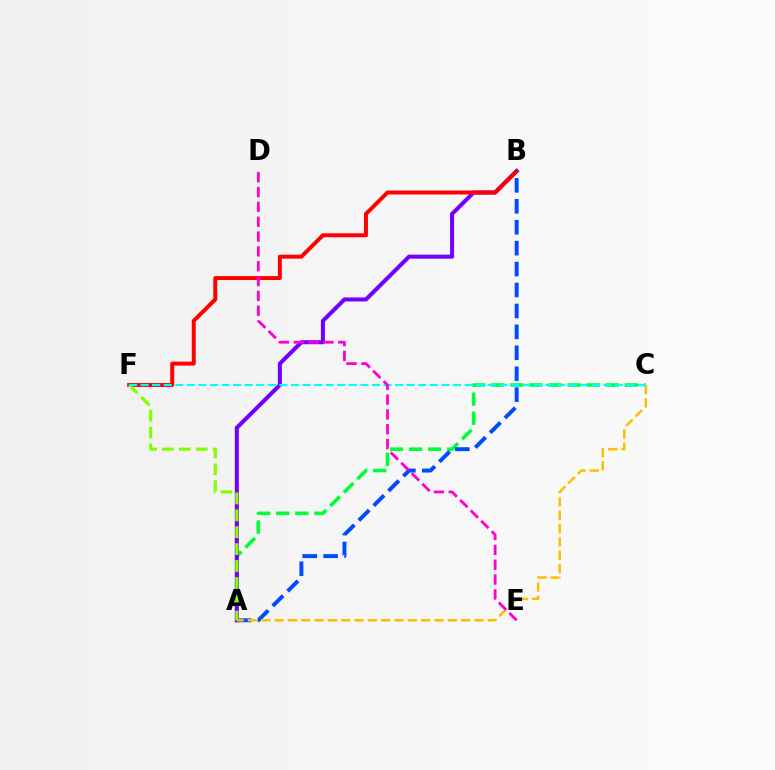{('A', 'C'): [{'color': '#00ff39', 'line_style': 'dashed', 'thickness': 2.59}, {'color': '#ffbd00', 'line_style': 'dashed', 'thickness': 1.81}], ('A', 'B'): [{'color': '#7200ff', 'line_style': 'solid', 'thickness': 2.92}, {'color': '#004bff', 'line_style': 'dashed', 'thickness': 2.84}], ('B', 'F'): [{'color': '#ff0000', 'line_style': 'solid', 'thickness': 2.85}], ('A', 'F'): [{'color': '#84ff00', 'line_style': 'dashed', 'thickness': 2.29}], ('C', 'F'): [{'color': '#00fff6', 'line_style': 'dashed', 'thickness': 1.57}], ('D', 'E'): [{'color': '#ff00cf', 'line_style': 'dashed', 'thickness': 2.02}]}